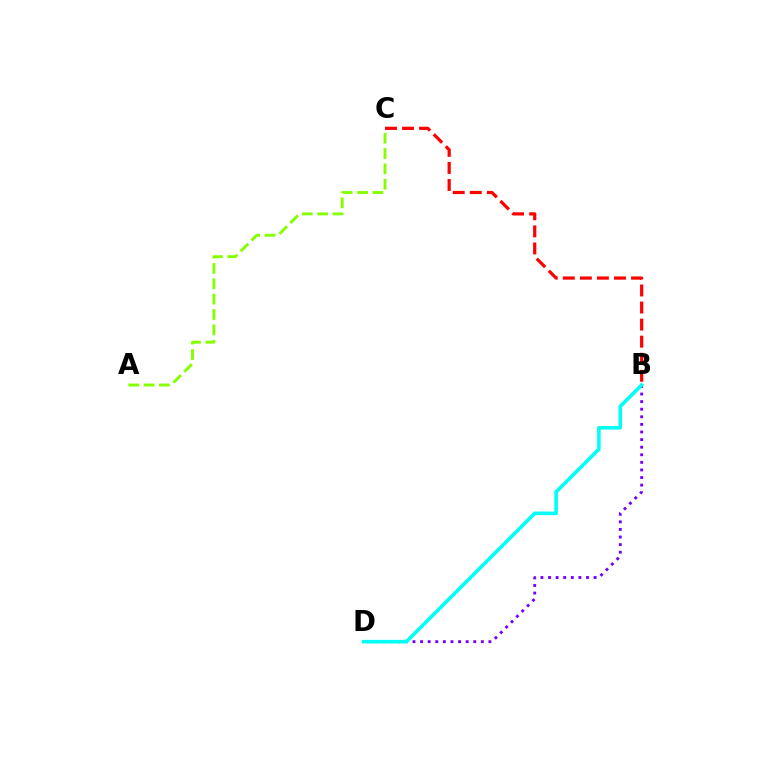{('A', 'C'): [{'color': '#84ff00', 'line_style': 'dashed', 'thickness': 2.09}], ('B', 'D'): [{'color': '#7200ff', 'line_style': 'dotted', 'thickness': 2.06}, {'color': '#00fff6', 'line_style': 'solid', 'thickness': 2.58}], ('B', 'C'): [{'color': '#ff0000', 'line_style': 'dashed', 'thickness': 2.32}]}